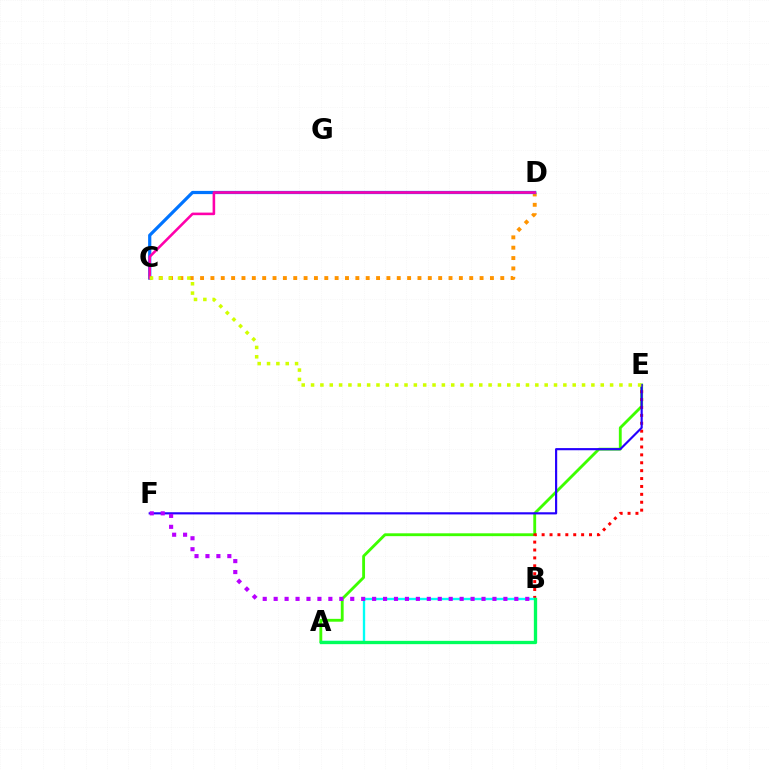{('A', 'E'): [{'color': '#3dff00', 'line_style': 'solid', 'thickness': 2.05}], ('B', 'E'): [{'color': '#ff0000', 'line_style': 'dotted', 'thickness': 2.15}], ('C', 'D'): [{'color': '#ff9400', 'line_style': 'dotted', 'thickness': 2.81}, {'color': '#0074ff', 'line_style': 'solid', 'thickness': 2.31}, {'color': '#ff00ac', 'line_style': 'solid', 'thickness': 1.86}], ('A', 'B'): [{'color': '#00fff6', 'line_style': 'solid', 'thickness': 1.69}, {'color': '#00ff5c', 'line_style': 'solid', 'thickness': 2.38}], ('E', 'F'): [{'color': '#2500ff', 'line_style': 'solid', 'thickness': 1.55}], ('B', 'F'): [{'color': '#b900ff', 'line_style': 'dotted', 'thickness': 2.97}], ('C', 'E'): [{'color': '#d1ff00', 'line_style': 'dotted', 'thickness': 2.54}]}